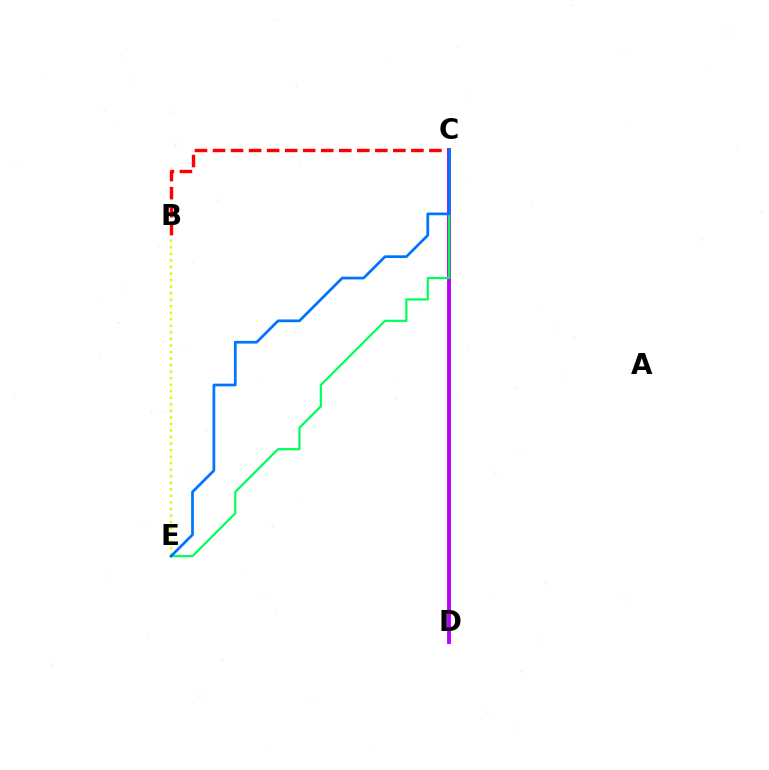{('C', 'D'): [{'color': '#b900ff', 'line_style': 'solid', 'thickness': 2.78}], ('B', 'C'): [{'color': '#ff0000', 'line_style': 'dashed', 'thickness': 2.45}], ('B', 'E'): [{'color': '#d1ff00', 'line_style': 'dotted', 'thickness': 1.78}], ('C', 'E'): [{'color': '#00ff5c', 'line_style': 'solid', 'thickness': 1.59}, {'color': '#0074ff', 'line_style': 'solid', 'thickness': 1.96}]}